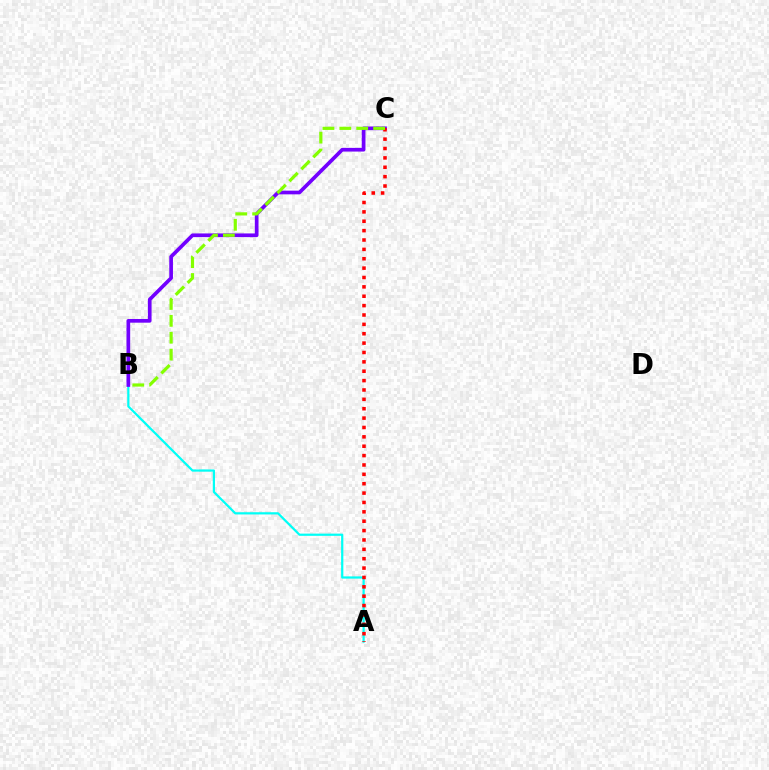{('A', 'B'): [{'color': '#00fff6', 'line_style': 'solid', 'thickness': 1.6}], ('B', 'C'): [{'color': '#7200ff', 'line_style': 'solid', 'thickness': 2.66}, {'color': '#84ff00', 'line_style': 'dashed', 'thickness': 2.29}], ('A', 'C'): [{'color': '#ff0000', 'line_style': 'dotted', 'thickness': 2.55}]}